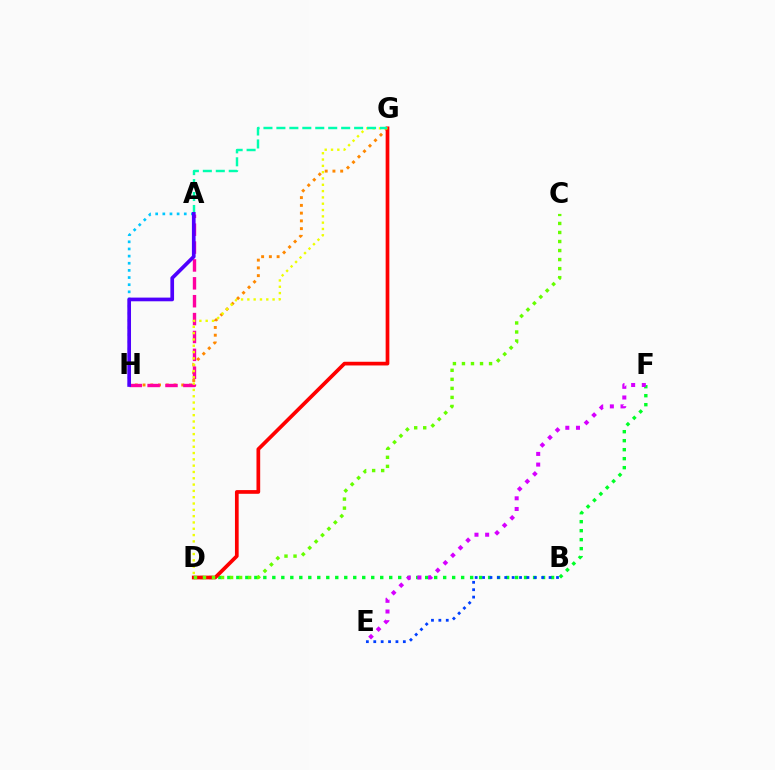{('D', 'F'): [{'color': '#00ff27', 'line_style': 'dotted', 'thickness': 2.44}], ('G', 'H'): [{'color': '#ff8800', 'line_style': 'dotted', 'thickness': 2.11}], ('D', 'G'): [{'color': '#ff0000', 'line_style': 'solid', 'thickness': 2.66}, {'color': '#eeff00', 'line_style': 'dotted', 'thickness': 1.71}], ('A', 'H'): [{'color': '#00c7ff', 'line_style': 'dotted', 'thickness': 1.94}, {'color': '#ff00a0', 'line_style': 'dashed', 'thickness': 2.43}, {'color': '#4f00ff', 'line_style': 'solid', 'thickness': 2.66}], ('E', 'F'): [{'color': '#d600ff', 'line_style': 'dotted', 'thickness': 2.9}], ('B', 'E'): [{'color': '#003fff', 'line_style': 'dotted', 'thickness': 2.01}], ('C', 'D'): [{'color': '#66ff00', 'line_style': 'dotted', 'thickness': 2.45}], ('A', 'G'): [{'color': '#00ffaf', 'line_style': 'dashed', 'thickness': 1.76}]}